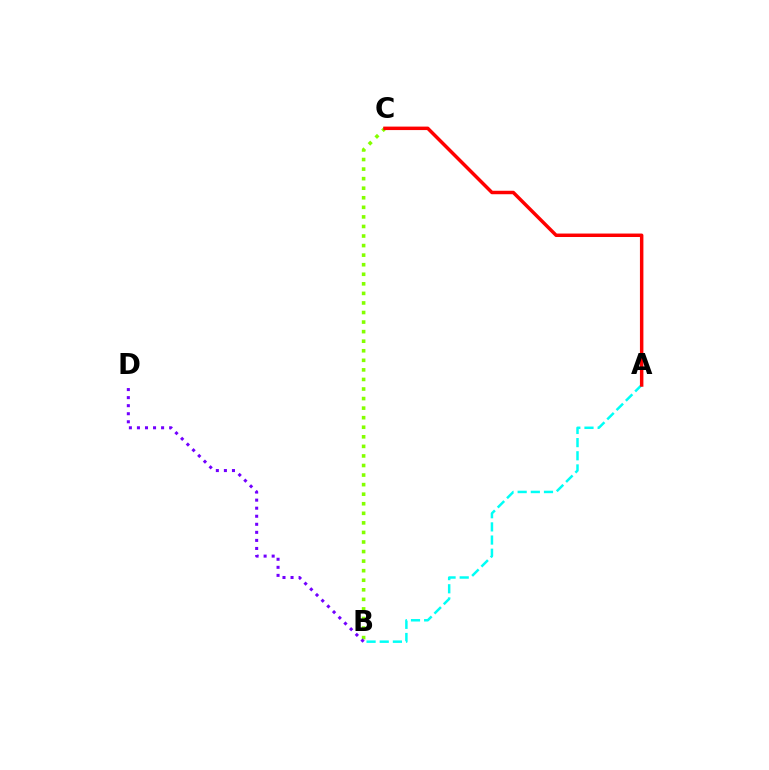{('B', 'C'): [{'color': '#84ff00', 'line_style': 'dotted', 'thickness': 2.6}], ('B', 'D'): [{'color': '#7200ff', 'line_style': 'dotted', 'thickness': 2.19}], ('A', 'B'): [{'color': '#00fff6', 'line_style': 'dashed', 'thickness': 1.79}], ('A', 'C'): [{'color': '#ff0000', 'line_style': 'solid', 'thickness': 2.5}]}